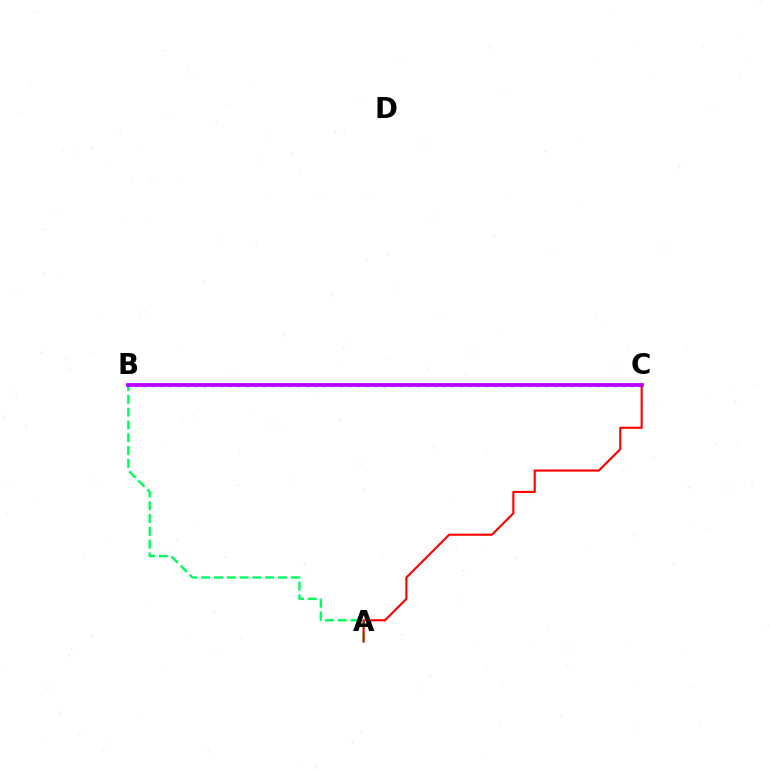{('A', 'B'): [{'color': '#00ff5c', 'line_style': 'dashed', 'thickness': 1.74}], ('A', 'C'): [{'color': '#ff0000', 'line_style': 'solid', 'thickness': 1.54}], ('B', 'C'): [{'color': '#0074ff', 'line_style': 'dotted', 'thickness': 2.32}, {'color': '#d1ff00', 'line_style': 'solid', 'thickness': 1.57}, {'color': '#b900ff', 'line_style': 'solid', 'thickness': 2.72}]}